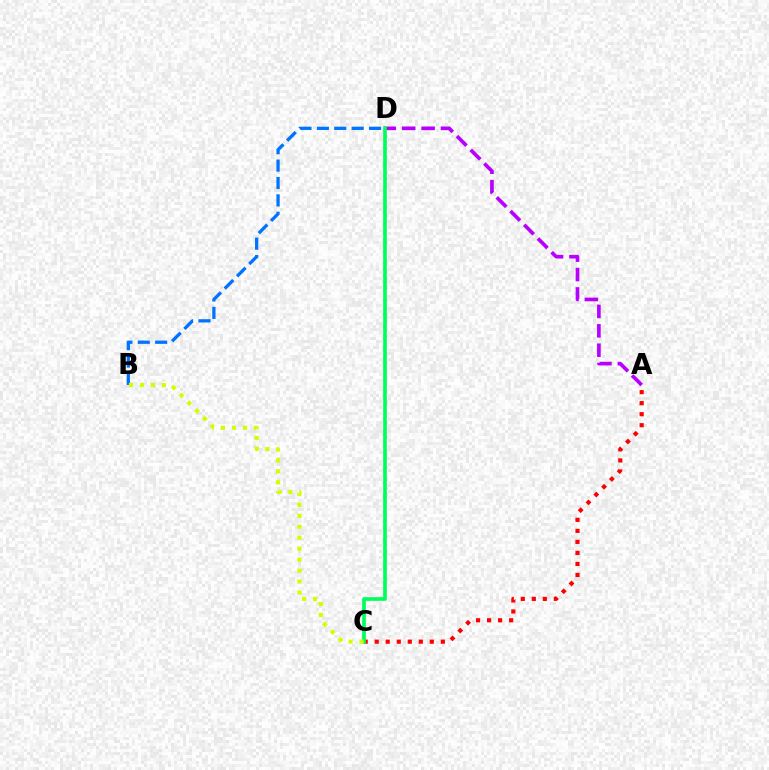{('A', 'C'): [{'color': '#ff0000', 'line_style': 'dotted', 'thickness': 2.99}], ('B', 'D'): [{'color': '#0074ff', 'line_style': 'dashed', 'thickness': 2.36}], ('A', 'D'): [{'color': '#b900ff', 'line_style': 'dashed', 'thickness': 2.64}], ('C', 'D'): [{'color': '#00ff5c', 'line_style': 'solid', 'thickness': 2.65}], ('B', 'C'): [{'color': '#d1ff00', 'line_style': 'dotted', 'thickness': 2.98}]}